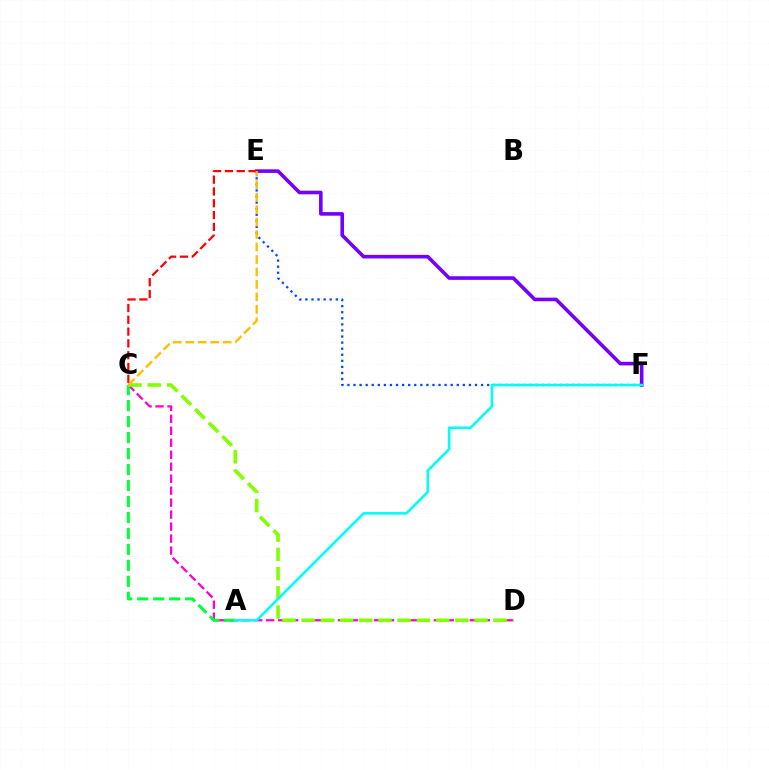{('E', 'F'): [{'color': '#004bff', 'line_style': 'dotted', 'thickness': 1.65}, {'color': '#7200ff', 'line_style': 'solid', 'thickness': 2.58}], ('C', 'D'): [{'color': '#ff00cf', 'line_style': 'dashed', 'thickness': 1.63}, {'color': '#84ff00', 'line_style': 'dashed', 'thickness': 2.61}], ('C', 'E'): [{'color': '#ff0000', 'line_style': 'dashed', 'thickness': 1.6}, {'color': '#ffbd00', 'line_style': 'dashed', 'thickness': 1.69}], ('A', 'C'): [{'color': '#00ff39', 'line_style': 'dashed', 'thickness': 2.17}], ('A', 'F'): [{'color': '#00fff6', 'line_style': 'solid', 'thickness': 1.86}]}